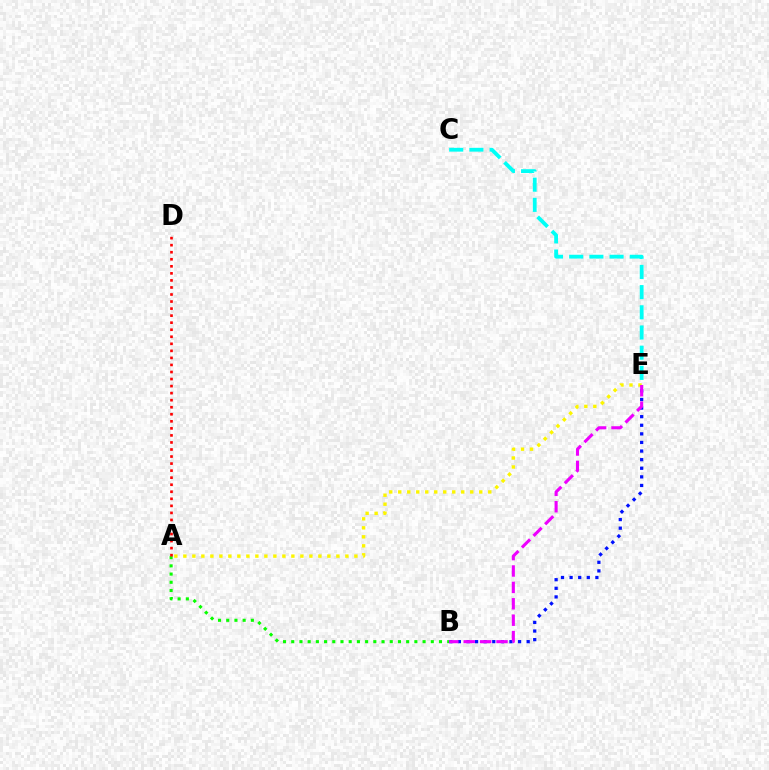{('B', 'E'): [{'color': '#0010ff', 'line_style': 'dotted', 'thickness': 2.34}, {'color': '#ee00ff', 'line_style': 'dashed', 'thickness': 2.23}], ('A', 'B'): [{'color': '#08ff00', 'line_style': 'dotted', 'thickness': 2.23}], ('A', 'D'): [{'color': '#ff0000', 'line_style': 'dotted', 'thickness': 1.91}], ('C', 'E'): [{'color': '#00fff6', 'line_style': 'dashed', 'thickness': 2.74}], ('A', 'E'): [{'color': '#fcf500', 'line_style': 'dotted', 'thickness': 2.45}]}